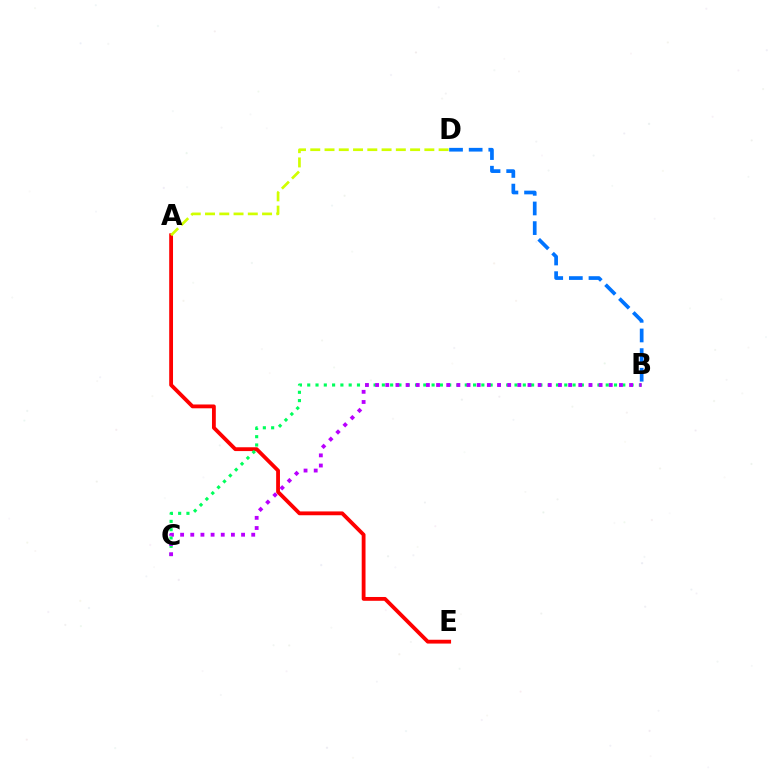{('B', 'D'): [{'color': '#0074ff', 'line_style': 'dashed', 'thickness': 2.67}], ('A', 'E'): [{'color': '#ff0000', 'line_style': 'solid', 'thickness': 2.75}], ('B', 'C'): [{'color': '#00ff5c', 'line_style': 'dotted', 'thickness': 2.25}, {'color': '#b900ff', 'line_style': 'dotted', 'thickness': 2.76}], ('A', 'D'): [{'color': '#d1ff00', 'line_style': 'dashed', 'thickness': 1.94}]}